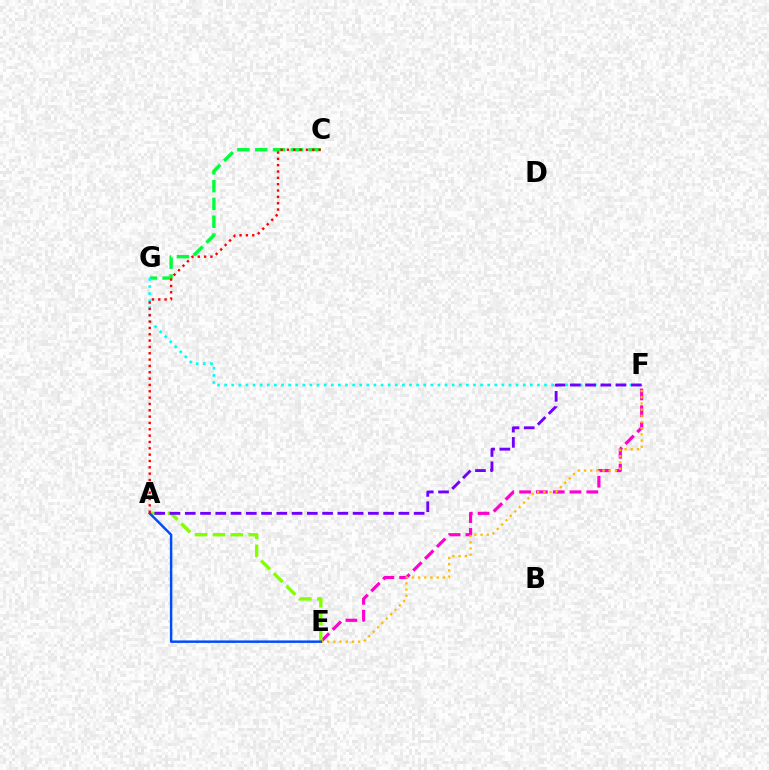{('E', 'F'): [{'color': '#ff00cf', 'line_style': 'dashed', 'thickness': 2.28}, {'color': '#ffbd00', 'line_style': 'dotted', 'thickness': 1.68}], ('A', 'E'): [{'color': '#84ff00', 'line_style': 'dashed', 'thickness': 2.44}, {'color': '#004bff', 'line_style': 'solid', 'thickness': 1.77}], ('C', 'G'): [{'color': '#00ff39', 'line_style': 'dashed', 'thickness': 2.42}], ('F', 'G'): [{'color': '#00fff6', 'line_style': 'dotted', 'thickness': 1.93}], ('A', 'C'): [{'color': '#ff0000', 'line_style': 'dotted', 'thickness': 1.72}], ('A', 'F'): [{'color': '#7200ff', 'line_style': 'dashed', 'thickness': 2.07}]}